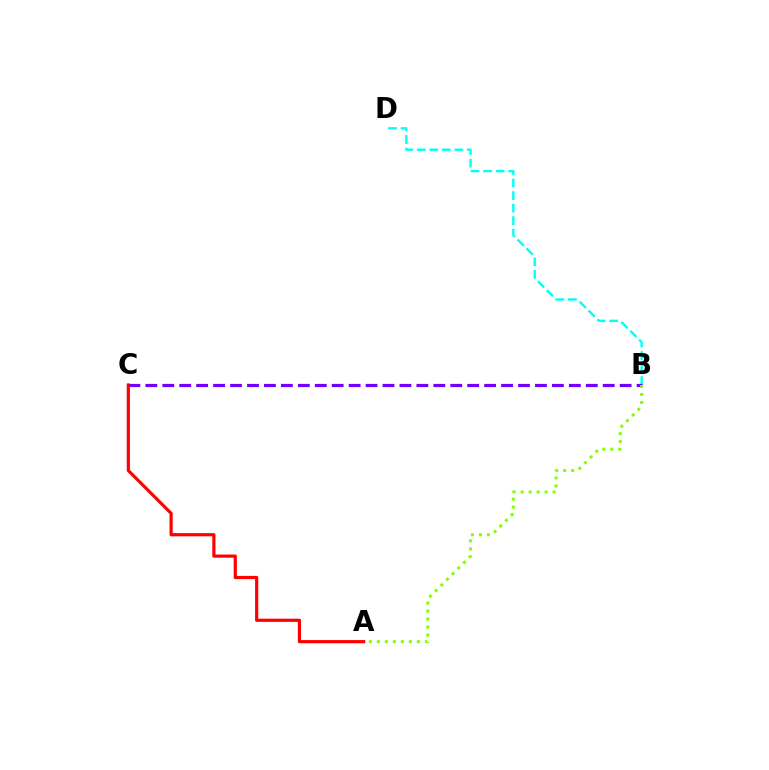{('B', 'D'): [{'color': '#00fff6', 'line_style': 'dashed', 'thickness': 1.7}], ('B', 'C'): [{'color': '#7200ff', 'line_style': 'dashed', 'thickness': 2.3}], ('A', 'B'): [{'color': '#84ff00', 'line_style': 'dotted', 'thickness': 2.17}], ('A', 'C'): [{'color': '#ff0000', 'line_style': 'solid', 'thickness': 2.29}]}